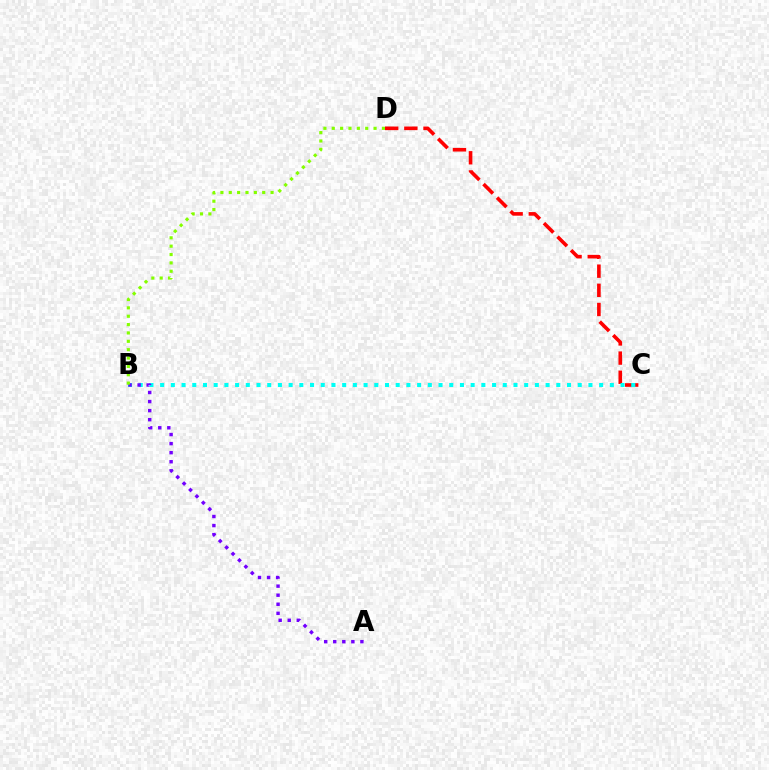{('C', 'D'): [{'color': '#ff0000', 'line_style': 'dashed', 'thickness': 2.6}], ('B', 'C'): [{'color': '#00fff6', 'line_style': 'dotted', 'thickness': 2.91}], ('A', 'B'): [{'color': '#7200ff', 'line_style': 'dotted', 'thickness': 2.46}], ('B', 'D'): [{'color': '#84ff00', 'line_style': 'dotted', 'thickness': 2.27}]}